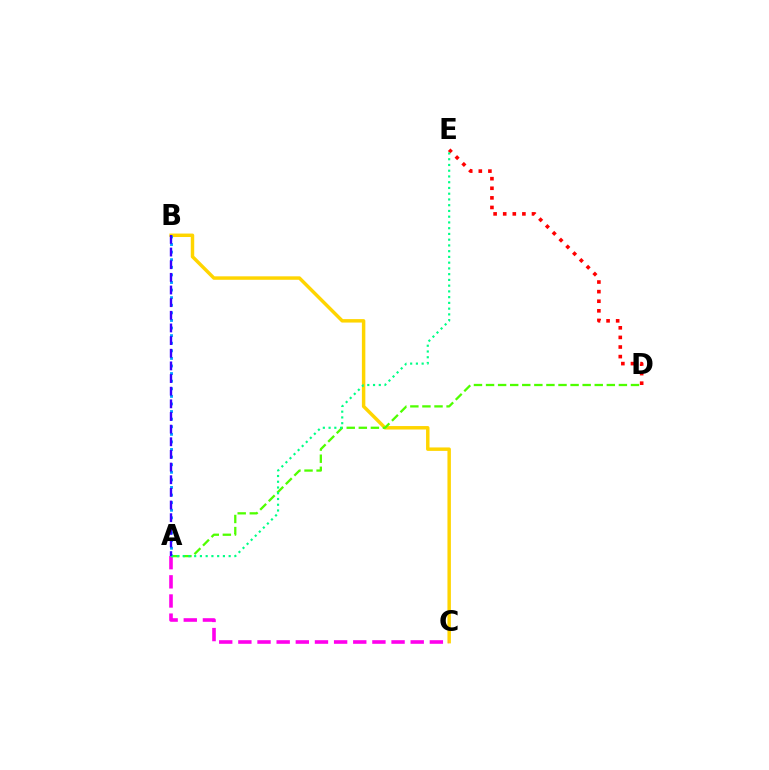{('B', 'C'): [{'color': '#ffd500', 'line_style': 'solid', 'thickness': 2.49}], ('A', 'C'): [{'color': '#ff00ed', 'line_style': 'dashed', 'thickness': 2.6}], ('A', 'B'): [{'color': '#009eff', 'line_style': 'dotted', 'thickness': 2.06}, {'color': '#3700ff', 'line_style': 'dashed', 'thickness': 1.72}], ('D', 'E'): [{'color': '#ff0000', 'line_style': 'dotted', 'thickness': 2.61}], ('A', 'D'): [{'color': '#4fff00', 'line_style': 'dashed', 'thickness': 1.64}], ('A', 'E'): [{'color': '#00ff86', 'line_style': 'dotted', 'thickness': 1.56}]}